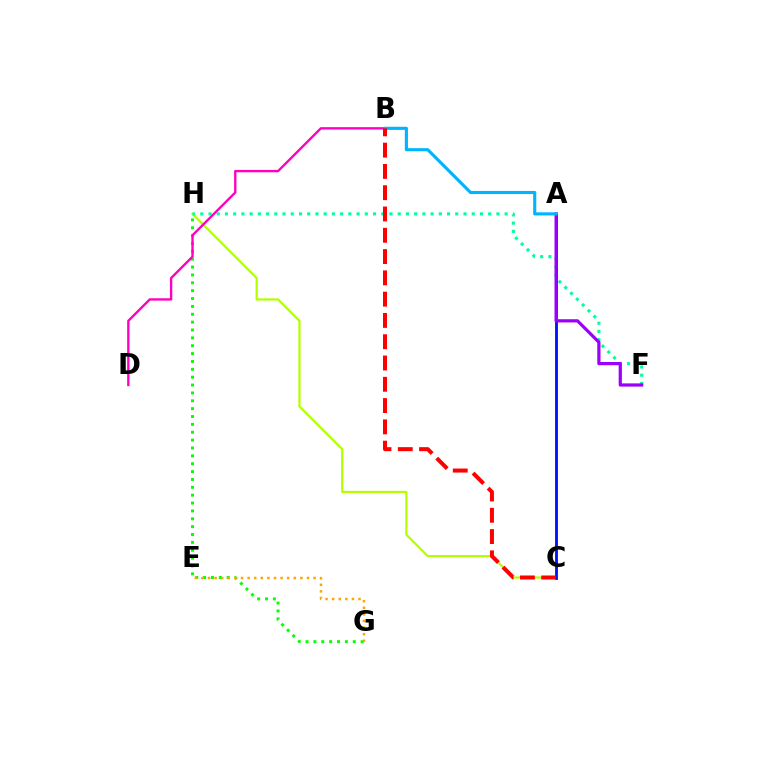{('C', 'H'): [{'color': '#b3ff00', 'line_style': 'solid', 'thickness': 1.6}], ('G', 'H'): [{'color': '#08ff00', 'line_style': 'dotted', 'thickness': 2.14}], ('F', 'H'): [{'color': '#00ff9d', 'line_style': 'dotted', 'thickness': 2.23}], ('E', 'G'): [{'color': '#ffa500', 'line_style': 'dotted', 'thickness': 1.79}], ('A', 'C'): [{'color': '#0010ff', 'line_style': 'solid', 'thickness': 2.03}], ('B', 'D'): [{'color': '#ff00bd', 'line_style': 'solid', 'thickness': 1.7}], ('A', 'F'): [{'color': '#9b00ff', 'line_style': 'solid', 'thickness': 2.31}], ('A', 'B'): [{'color': '#00b5ff', 'line_style': 'solid', 'thickness': 2.25}], ('B', 'C'): [{'color': '#ff0000', 'line_style': 'dashed', 'thickness': 2.89}]}